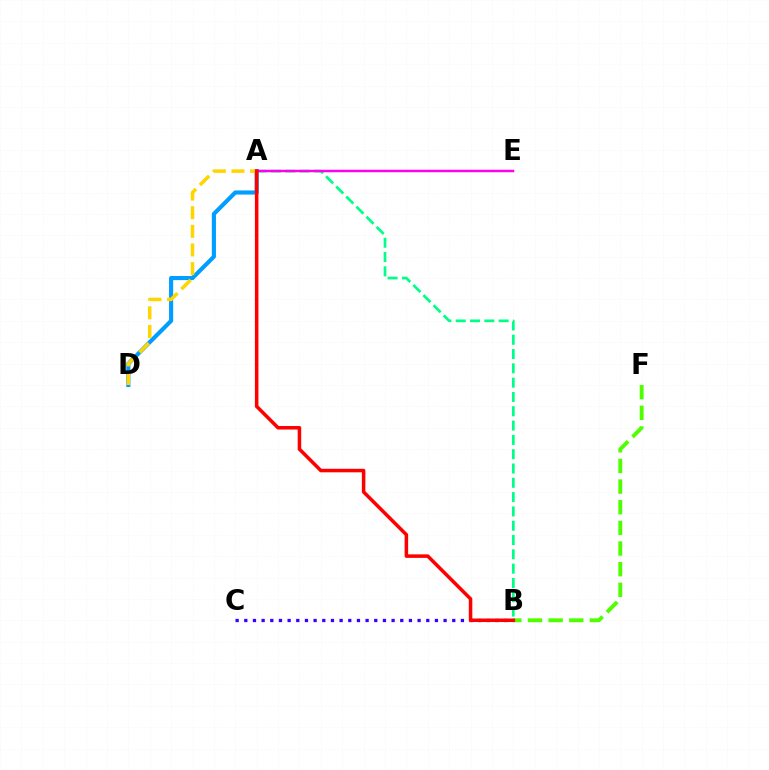{('A', 'B'): [{'color': '#00ff86', 'line_style': 'dashed', 'thickness': 1.94}, {'color': '#ff0000', 'line_style': 'solid', 'thickness': 2.54}], ('B', 'F'): [{'color': '#4fff00', 'line_style': 'dashed', 'thickness': 2.8}], ('A', 'D'): [{'color': '#009eff', 'line_style': 'solid', 'thickness': 2.97}, {'color': '#ffd500', 'line_style': 'dashed', 'thickness': 2.53}], ('A', 'E'): [{'color': '#ff00ed', 'line_style': 'solid', 'thickness': 1.78}], ('B', 'C'): [{'color': '#3700ff', 'line_style': 'dotted', 'thickness': 2.35}]}